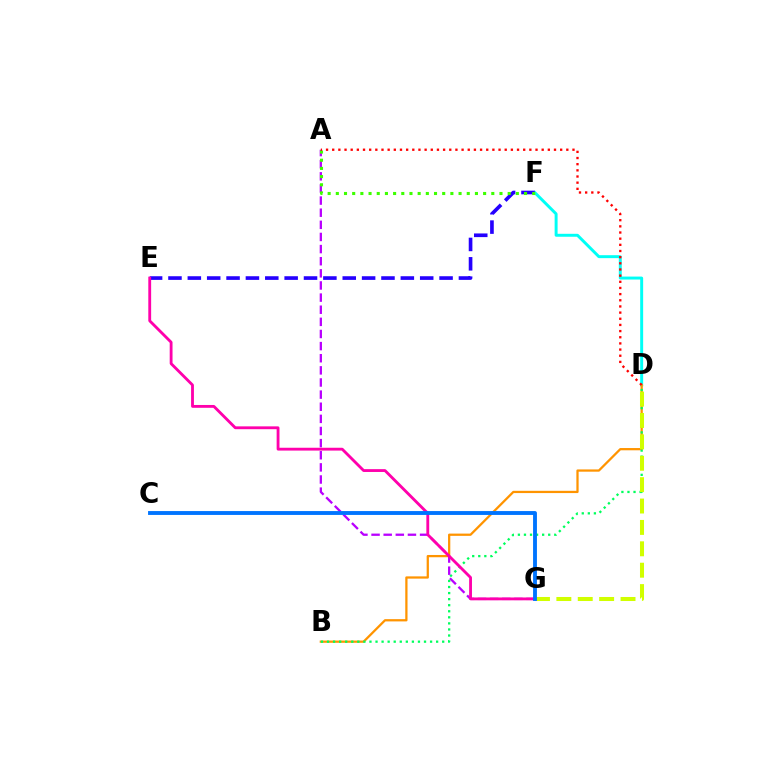{('D', 'F'): [{'color': '#00fff6', 'line_style': 'solid', 'thickness': 2.13}], ('B', 'D'): [{'color': '#ff9400', 'line_style': 'solid', 'thickness': 1.63}, {'color': '#00ff5c', 'line_style': 'dotted', 'thickness': 1.65}], ('E', 'F'): [{'color': '#2500ff', 'line_style': 'dashed', 'thickness': 2.63}], ('D', 'G'): [{'color': '#d1ff00', 'line_style': 'dashed', 'thickness': 2.91}], ('A', 'G'): [{'color': '#b900ff', 'line_style': 'dashed', 'thickness': 1.65}], ('A', 'F'): [{'color': '#3dff00', 'line_style': 'dotted', 'thickness': 2.22}], ('E', 'G'): [{'color': '#ff00ac', 'line_style': 'solid', 'thickness': 2.04}], ('C', 'G'): [{'color': '#0074ff', 'line_style': 'solid', 'thickness': 2.79}], ('A', 'D'): [{'color': '#ff0000', 'line_style': 'dotted', 'thickness': 1.67}]}